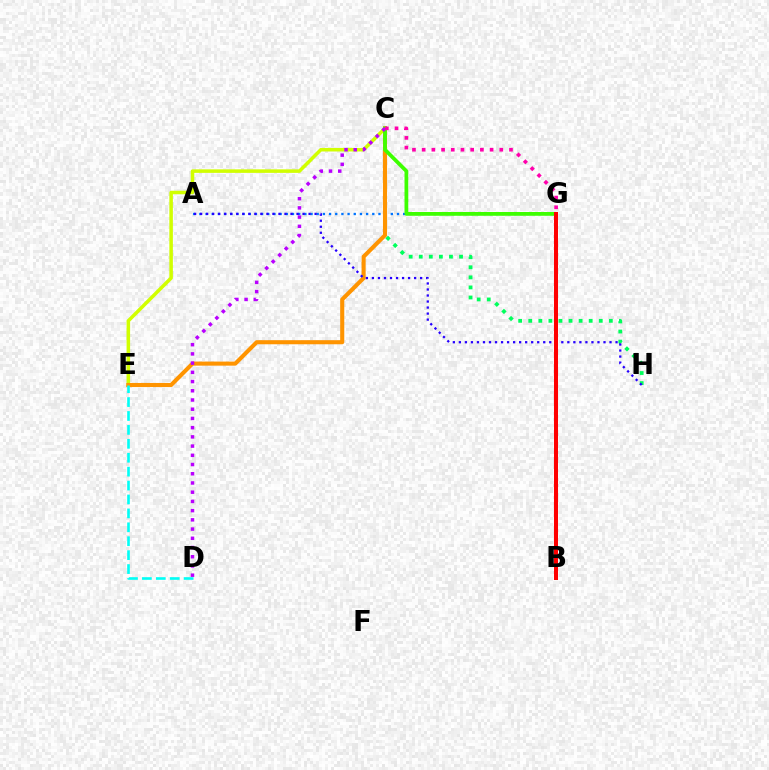{('A', 'G'): [{'color': '#0074ff', 'line_style': 'dotted', 'thickness': 1.68}], ('C', 'E'): [{'color': '#d1ff00', 'line_style': 'solid', 'thickness': 2.54}, {'color': '#ff9400', 'line_style': 'solid', 'thickness': 2.94}], ('C', 'H'): [{'color': '#00ff5c', 'line_style': 'dotted', 'thickness': 2.74}], ('C', 'G'): [{'color': '#3dff00', 'line_style': 'solid', 'thickness': 2.71}], ('D', 'E'): [{'color': '#00fff6', 'line_style': 'dashed', 'thickness': 1.89}], ('C', 'D'): [{'color': '#b900ff', 'line_style': 'dotted', 'thickness': 2.51}], ('B', 'C'): [{'color': '#ff00ac', 'line_style': 'dotted', 'thickness': 2.64}], ('A', 'H'): [{'color': '#2500ff', 'line_style': 'dotted', 'thickness': 1.64}], ('B', 'G'): [{'color': '#ff0000', 'line_style': 'solid', 'thickness': 2.9}]}